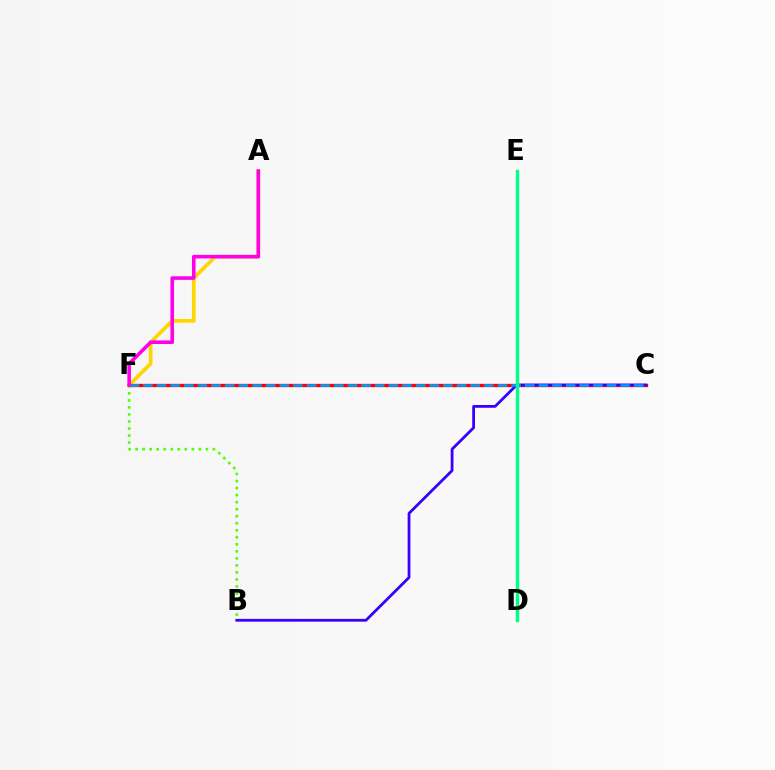{('A', 'F'): [{'color': '#ffd500', 'line_style': 'solid', 'thickness': 2.64}, {'color': '#ff00ed', 'line_style': 'solid', 'thickness': 2.57}], ('C', 'F'): [{'color': '#ff0000', 'line_style': 'solid', 'thickness': 2.4}, {'color': '#009eff', 'line_style': 'dashed', 'thickness': 1.85}], ('B', 'C'): [{'color': '#3700ff', 'line_style': 'solid', 'thickness': 2.0}], ('B', 'F'): [{'color': '#4fff00', 'line_style': 'dotted', 'thickness': 1.91}], ('D', 'E'): [{'color': '#00ff86', 'line_style': 'solid', 'thickness': 2.42}]}